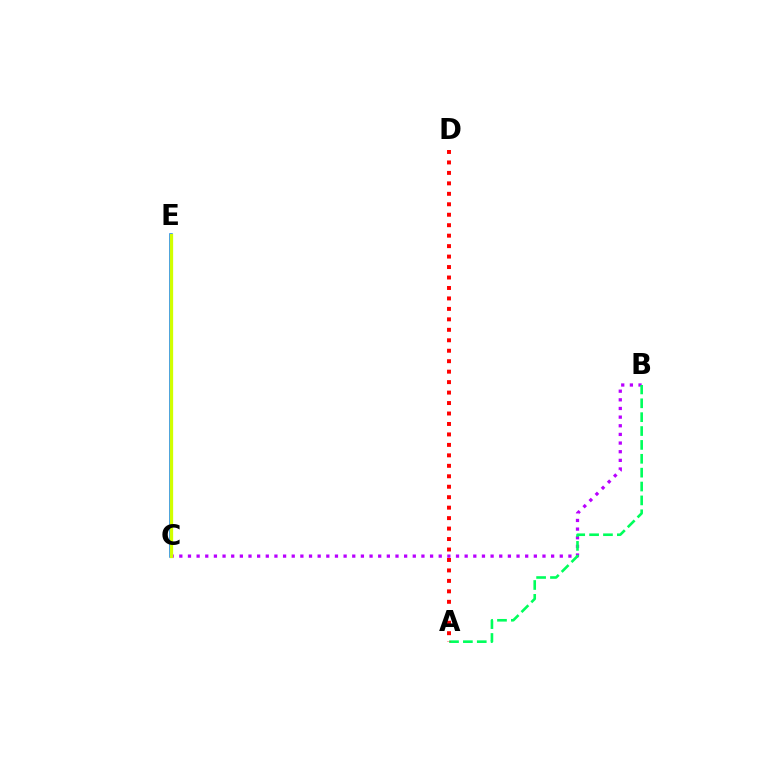{('C', 'E'): [{'color': '#0074ff', 'line_style': 'solid', 'thickness': 2.54}, {'color': '#d1ff00', 'line_style': 'solid', 'thickness': 2.37}], ('B', 'C'): [{'color': '#b900ff', 'line_style': 'dotted', 'thickness': 2.35}], ('A', 'B'): [{'color': '#00ff5c', 'line_style': 'dashed', 'thickness': 1.88}], ('A', 'D'): [{'color': '#ff0000', 'line_style': 'dotted', 'thickness': 2.84}]}